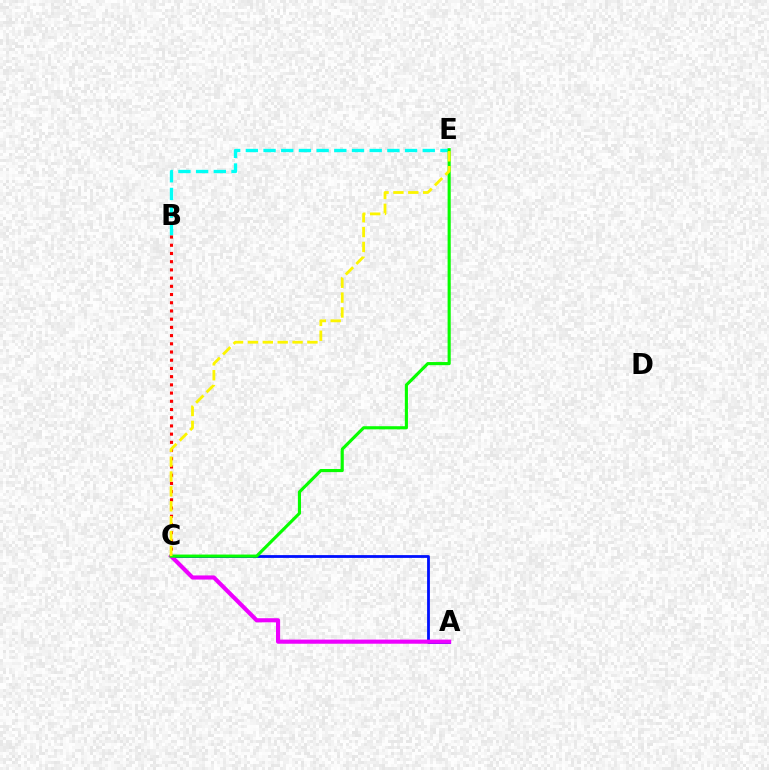{('A', 'C'): [{'color': '#0010ff', 'line_style': 'solid', 'thickness': 2.02}, {'color': '#ee00ff', 'line_style': 'solid', 'thickness': 2.97}], ('B', 'E'): [{'color': '#00fff6', 'line_style': 'dashed', 'thickness': 2.4}], ('B', 'C'): [{'color': '#ff0000', 'line_style': 'dotted', 'thickness': 2.23}], ('C', 'E'): [{'color': '#08ff00', 'line_style': 'solid', 'thickness': 2.25}, {'color': '#fcf500', 'line_style': 'dashed', 'thickness': 2.02}]}